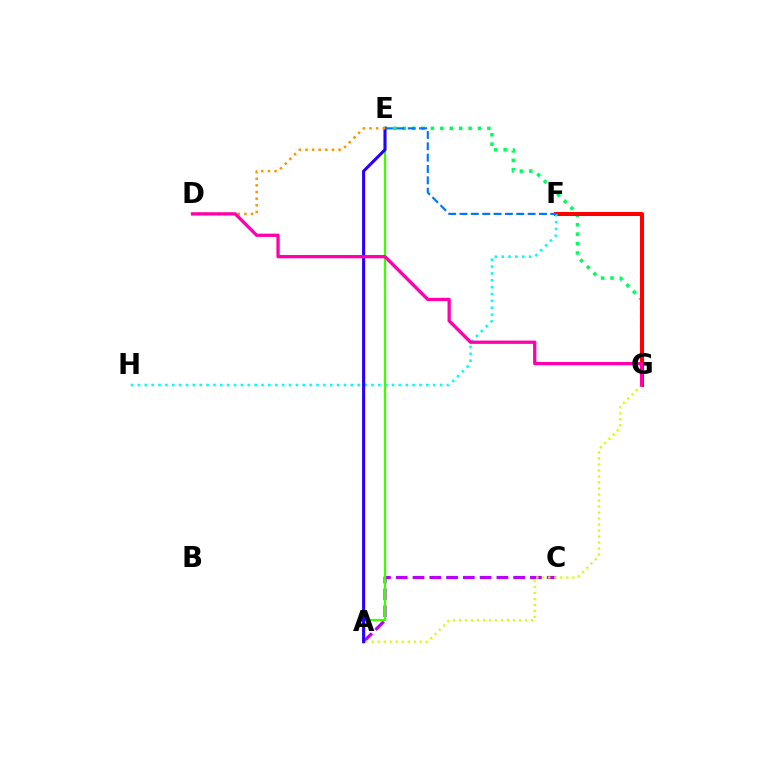{('E', 'G'): [{'color': '#00ff5c', 'line_style': 'dotted', 'thickness': 2.56}], ('F', 'G'): [{'color': '#ff0000', 'line_style': 'solid', 'thickness': 2.92}], ('F', 'H'): [{'color': '#00fff6', 'line_style': 'dotted', 'thickness': 1.87}], ('A', 'C'): [{'color': '#b900ff', 'line_style': 'dashed', 'thickness': 2.28}], ('A', 'E'): [{'color': '#3dff00', 'line_style': 'solid', 'thickness': 1.66}, {'color': '#2500ff', 'line_style': 'solid', 'thickness': 2.21}], ('A', 'G'): [{'color': '#d1ff00', 'line_style': 'dotted', 'thickness': 1.63}], ('D', 'E'): [{'color': '#ff9400', 'line_style': 'dotted', 'thickness': 1.8}], ('E', 'F'): [{'color': '#0074ff', 'line_style': 'dashed', 'thickness': 1.54}], ('D', 'G'): [{'color': '#ff00ac', 'line_style': 'solid', 'thickness': 2.36}]}